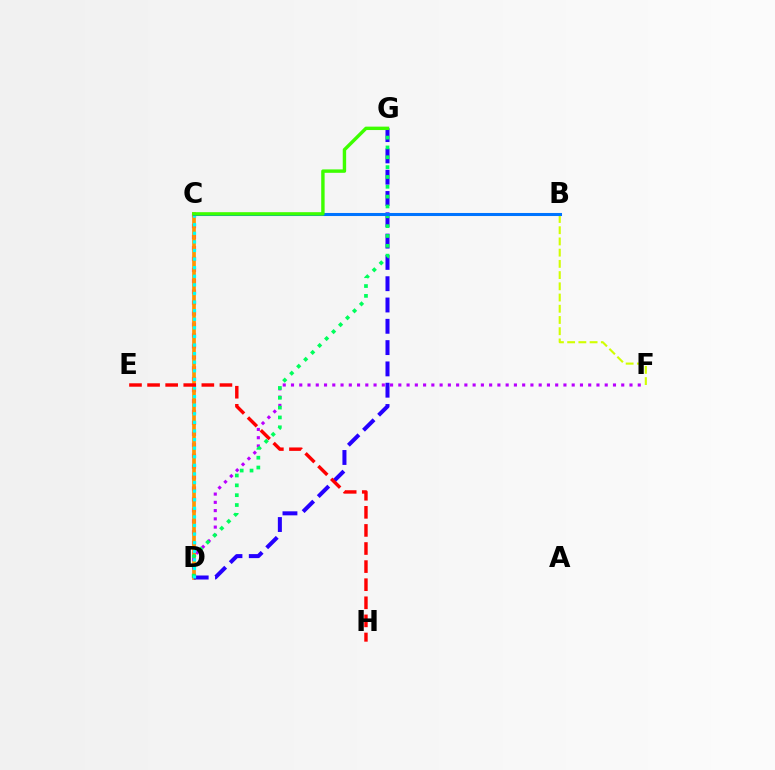{('C', 'D'): [{'color': '#ff00ac', 'line_style': 'dotted', 'thickness': 2.97}, {'color': '#ff9400', 'line_style': 'solid', 'thickness': 2.68}, {'color': '#00fff6', 'line_style': 'dotted', 'thickness': 2.33}], ('B', 'F'): [{'color': '#d1ff00', 'line_style': 'dashed', 'thickness': 1.52}], ('D', 'F'): [{'color': '#b900ff', 'line_style': 'dotted', 'thickness': 2.24}], ('D', 'G'): [{'color': '#2500ff', 'line_style': 'dashed', 'thickness': 2.89}, {'color': '#00ff5c', 'line_style': 'dotted', 'thickness': 2.67}], ('B', 'C'): [{'color': '#0074ff', 'line_style': 'solid', 'thickness': 2.2}], ('E', 'H'): [{'color': '#ff0000', 'line_style': 'dashed', 'thickness': 2.46}], ('C', 'G'): [{'color': '#3dff00', 'line_style': 'solid', 'thickness': 2.45}]}